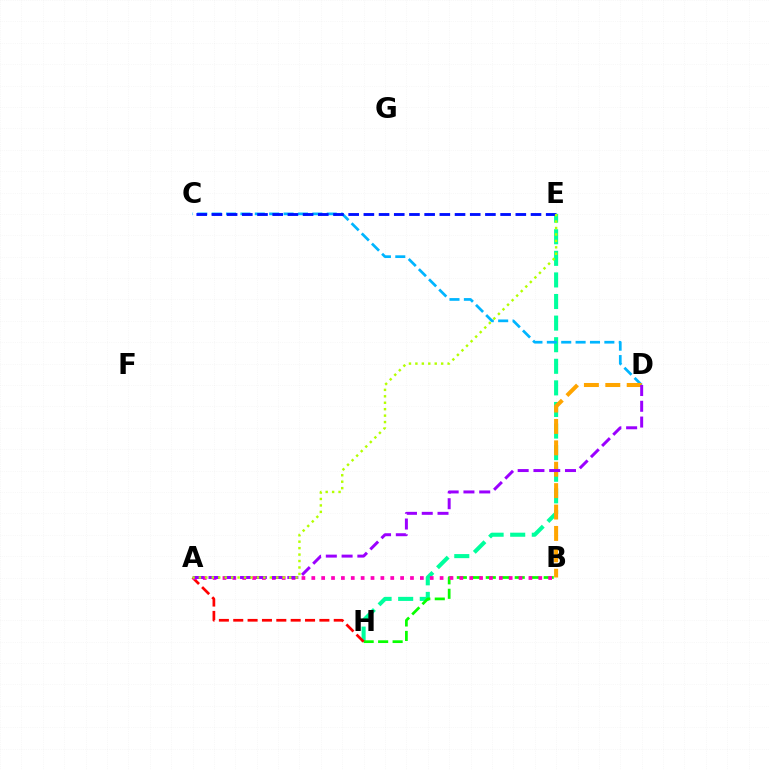{('E', 'H'): [{'color': '#00ff9d', 'line_style': 'dashed', 'thickness': 2.93}], ('B', 'H'): [{'color': '#08ff00', 'line_style': 'dashed', 'thickness': 1.97}], ('A', 'H'): [{'color': '#ff0000', 'line_style': 'dashed', 'thickness': 1.95}], ('A', 'B'): [{'color': '#ff00bd', 'line_style': 'dotted', 'thickness': 2.68}], ('C', 'D'): [{'color': '#00b5ff', 'line_style': 'dashed', 'thickness': 1.95}], ('B', 'D'): [{'color': '#ffa500', 'line_style': 'dashed', 'thickness': 2.91}], ('A', 'D'): [{'color': '#9b00ff', 'line_style': 'dashed', 'thickness': 2.14}], ('C', 'E'): [{'color': '#0010ff', 'line_style': 'dashed', 'thickness': 2.06}], ('A', 'E'): [{'color': '#b3ff00', 'line_style': 'dotted', 'thickness': 1.75}]}